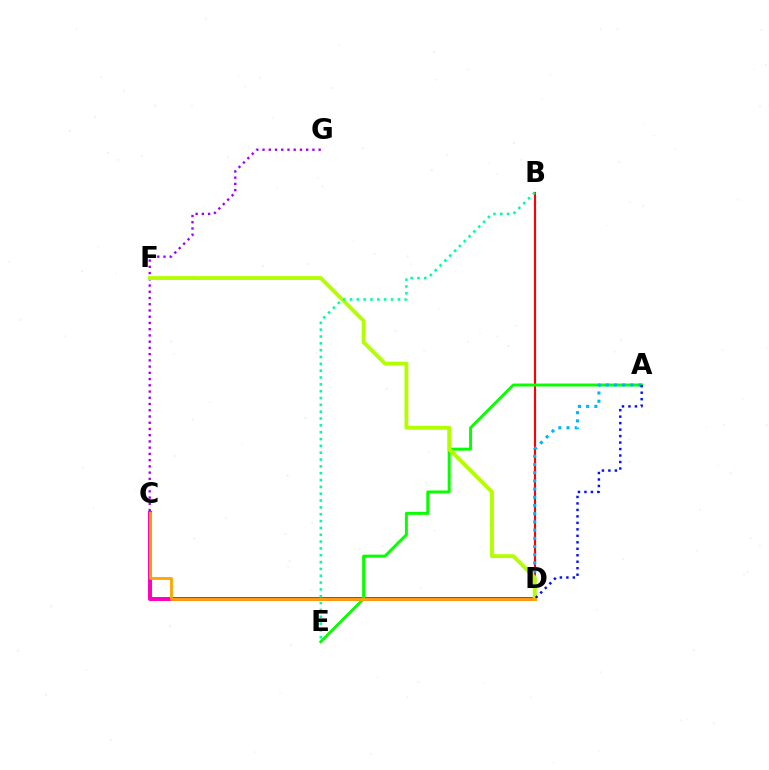{('C', 'D'): [{'color': '#ff00bd', 'line_style': 'solid', 'thickness': 2.85}, {'color': '#ffa500', 'line_style': 'solid', 'thickness': 2.03}], ('B', 'D'): [{'color': '#ff0000', 'line_style': 'solid', 'thickness': 1.53}], ('C', 'G'): [{'color': '#9b00ff', 'line_style': 'dotted', 'thickness': 1.69}], ('A', 'E'): [{'color': '#08ff00', 'line_style': 'solid', 'thickness': 2.13}], ('A', 'D'): [{'color': '#00b5ff', 'line_style': 'dotted', 'thickness': 2.23}, {'color': '#0010ff', 'line_style': 'dotted', 'thickness': 1.76}], ('D', 'F'): [{'color': '#b3ff00', 'line_style': 'solid', 'thickness': 2.78}], ('B', 'E'): [{'color': '#00ff9d', 'line_style': 'dotted', 'thickness': 1.86}]}